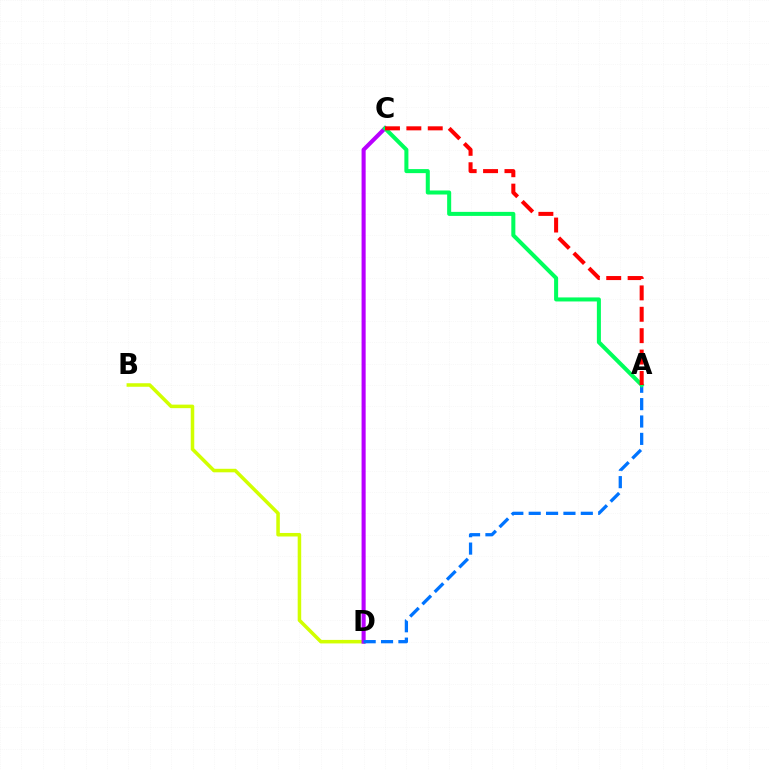{('B', 'D'): [{'color': '#d1ff00', 'line_style': 'solid', 'thickness': 2.54}], ('C', 'D'): [{'color': '#b900ff', 'line_style': 'solid', 'thickness': 2.94}], ('A', 'D'): [{'color': '#0074ff', 'line_style': 'dashed', 'thickness': 2.36}], ('A', 'C'): [{'color': '#00ff5c', 'line_style': 'solid', 'thickness': 2.9}, {'color': '#ff0000', 'line_style': 'dashed', 'thickness': 2.91}]}